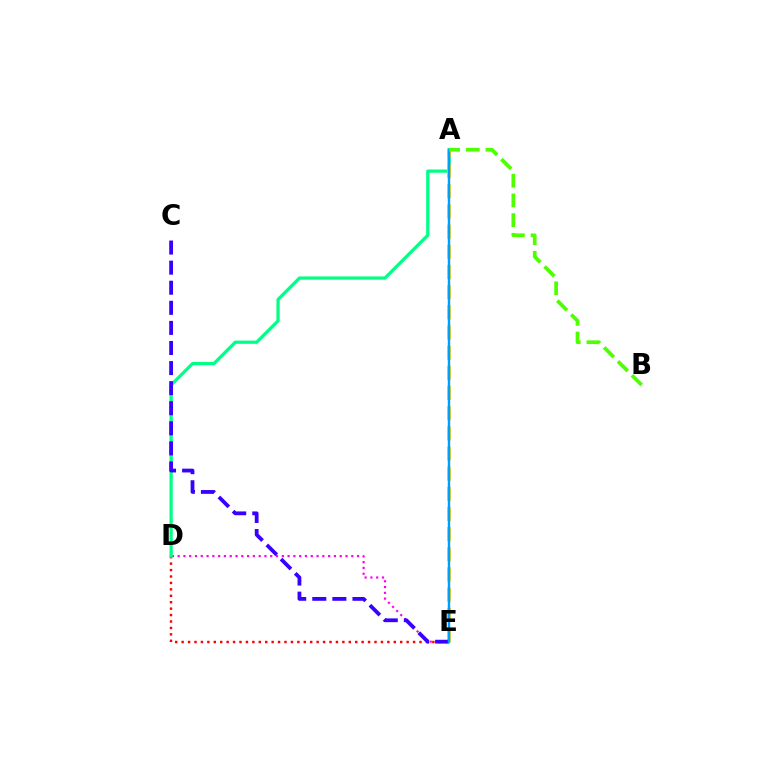{('D', 'E'): [{'color': '#ff0000', 'line_style': 'dotted', 'thickness': 1.75}, {'color': '#ff00ed', 'line_style': 'dotted', 'thickness': 1.57}], ('A', 'D'): [{'color': '#00ff86', 'line_style': 'solid', 'thickness': 2.34}], ('A', 'E'): [{'color': '#ffd500', 'line_style': 'dashed', 'thickness': 2.74}, {'color': '#009eff', 'line_style': 'solid', 'thickness': 1.77}], ('C', 'E'): [{'color': '#3700ff', 'line_style': 'dashed', 'thickness': 2.73}], ('A', 'B'): [{'color': '#4fff00', 'line_style': 'dashed', 'thickness': 2.67}]}